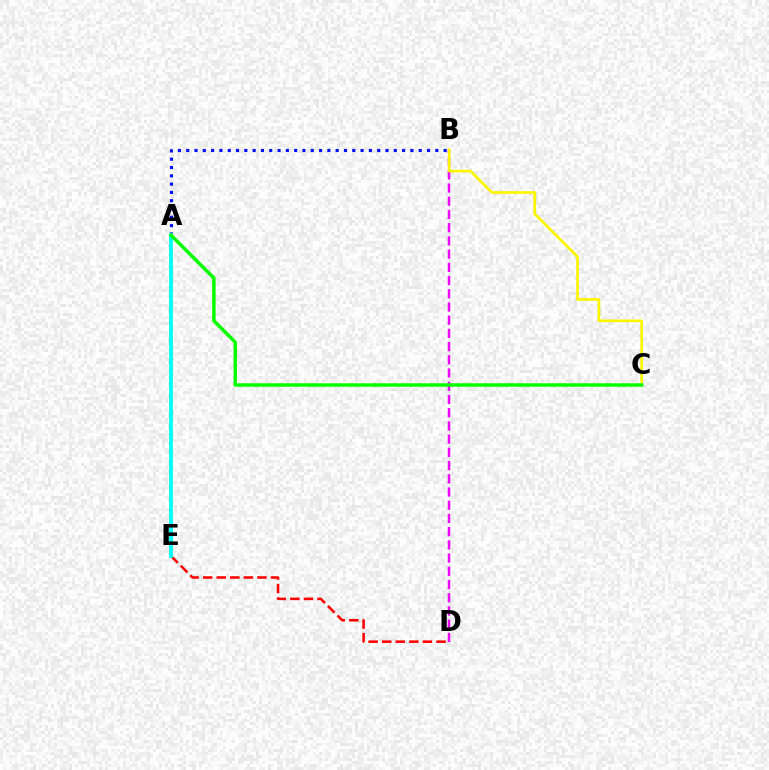{('B', 'D'): [{'color': '#ee00ff', 'line_style': 'dashed', 'thickness': 1.8}], ('D', 'E'): [{'color': '#ff0000', 'line_style': 'dashed', 'thickness': 1.84}], ('A', 'B'): [{'color': '#0010ff', 'line_style': 'dotted', 'thickness': 2.26}], ('B', 'C'): [{'color': '#fcf500', 'line_style': 'solid', 'thickness': 1.97}], ('A', 'E'): [{'color': '#00fff6', 'line_style': 'solid', 'thickness': 2.76}], ('A', 'C'): [{'color': '#08ff00', 'line_style': 'solid', 'thickness': 2.52}]}